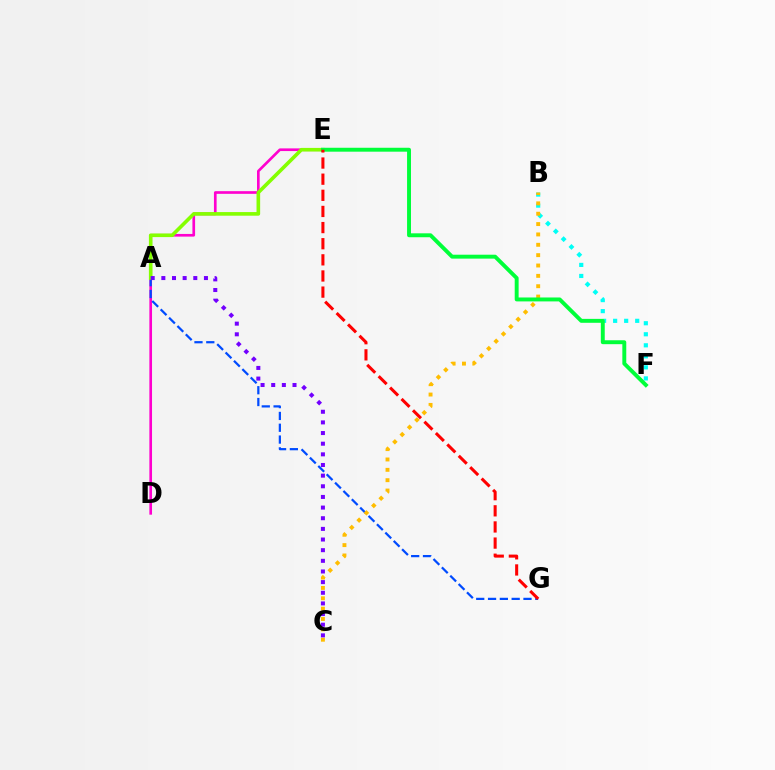{('D', 'E'): [{'color': '#ff00cf', 'line_style': 'solid', 'thickness': 1.92}], ('A', 'G'): [{'color': '#004bff', 'line_style': 'dashed', 'thickness': 1.6}], ('B', 'F'): [{'color': '#00fff6', 'line_style': 'dotted', 'thickness': 3.0}], ('A', 'E'): [{'color': '#84ff00', 'line_style': 'solid', 'thickness': 2.61}], ('B', 'C'): [{'color': '#ffbd00', 'line_style': 'dotted', 'thickness': 2.81}], ('E', 'F'): [{'color': '#00ff39', 'line_style': 'solid', 'thickness': 2.82}], ('A', 'C'): [{'color': '#7200ff', 'line_style': 'dotted', 'thickness': 2.89}], ('E', 'G'): [{'color': '#ff0000', 'line_style': 'dashed', 'thickness': 2.19}]}